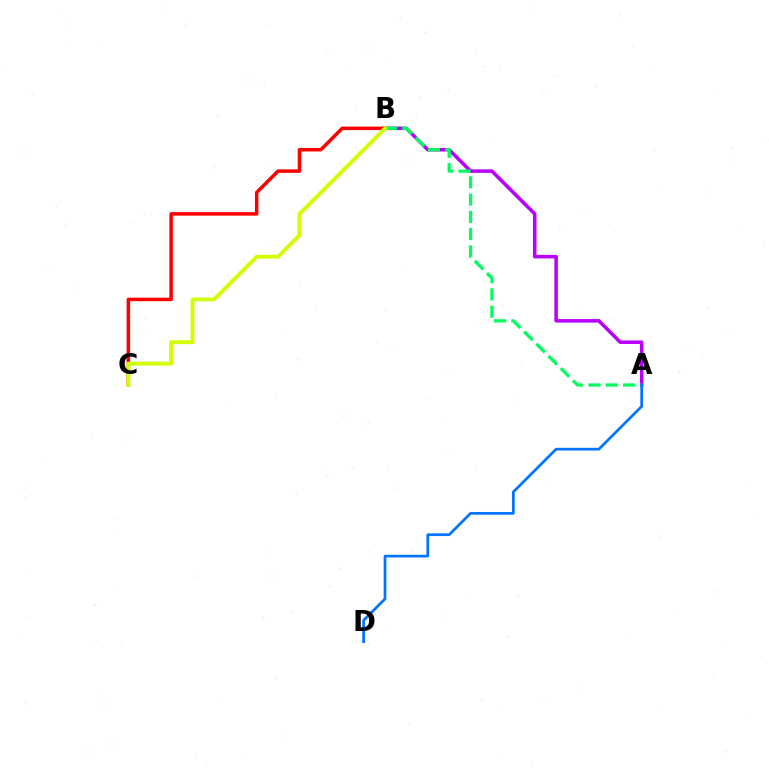{('A', 'B'): [{'color': '#b900ff', 'line_style': 'solid', 'thickness': 2.54}, {'color': '#00ff5c', 'line_style': 'dashed', 'thickness': 2.35}], ('B', 'C'): [{'color': '#ff0000', 'line_style': 'solid', 'thickness': 2.52}, {'color': '#d1ff00', 'line_style': 'solid', 'thickness': 2.77}], ('A', 'D'): [{'color': '#0074ff', 'line_style': 'solid', 'thickness': 1.95}]}